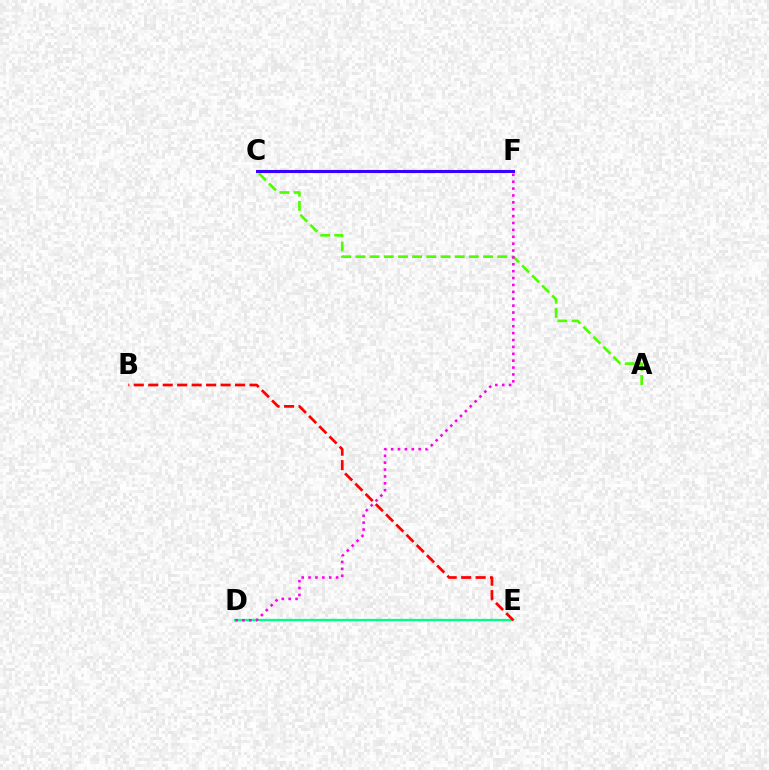{('C', 'F'): [{'color': '#009eff', 'line_style': 'dashed', 'thickness': 2.11}, {'color': '#ffd500', 'line_style': 'dashed', 'thickness': 2.48}, {'color': '#3700ff', 'line_style': 'solid', 'thickness': 2.18}], ('D', 'E'): [{'color': '#00ff86', 'line_style': 'solid', 'thickness': 1.67}], ('A', 'C'): [{'color': '#4fff00', 'line_style': 'dashed', 'thickness': 1.93}], ('D', 'F'): [{'color': '#ff00ed', 'line_style': 'dotted', 'thickness': 1.87}], ('B', 'E'): [{'color': '#ff0000', 'line_style': 'dashed', 'thickness': 1.97}]}